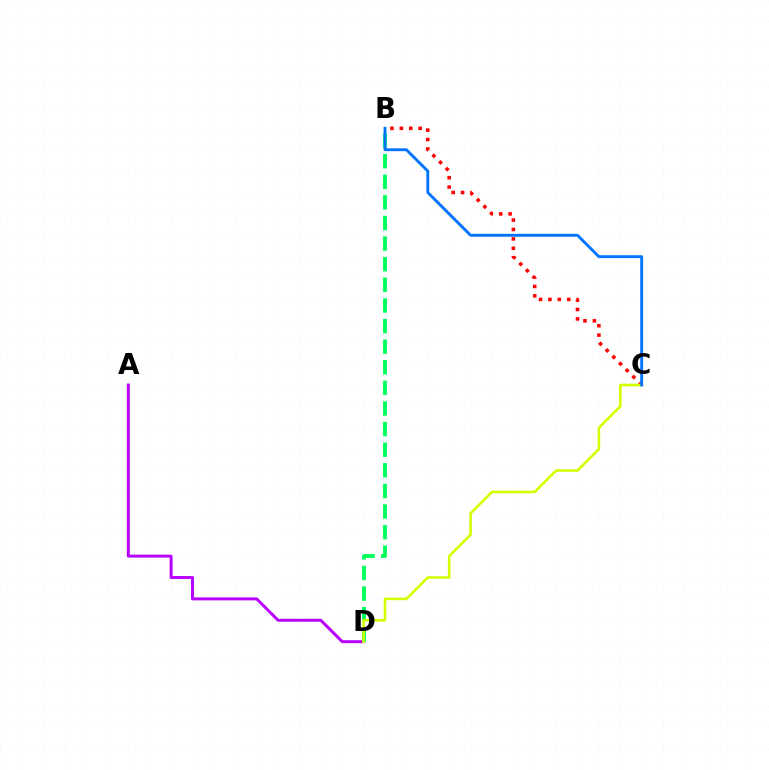{('B', 'C'): [{'color': '#ff0000', 'line_style': 'dotted', 'thickness': 2.55}, {'color': '#0074ff', 'line_style': 'solid', 'thickness': 2.07}], ('A', 'D'): [{'color': '#b900ff', 'line_style': 'solid', 'thickness': 2.13}], ('B', 'D'): [{'color': '#00ff5c', 'line_style': 'dashed', 'thickness': 2.8}], ('C', 'D'): [{'color': '#d1ff00', 'line_style': 'solid', 'thickness': 1.87}]}